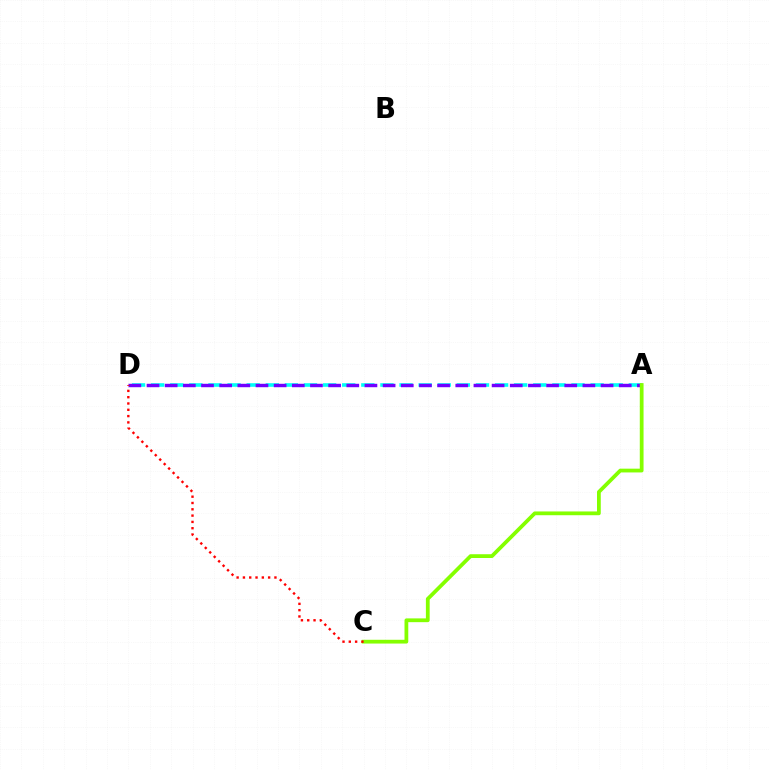{('A', 'D'): [{'color': '#00fff6', 'line_style': 'dashed', 'thickness': 2.6}, {'color': '#7200ff', 'line_style': 'dashed', 'thickness': 2.47}], ('A', 'C'): [{'color': '#84ff00', 'line_style': 'solid', 'thickness': 2.72}], ('C', 'D'): [{'color': '#ff0000', 'line_style': 'dotted', 'thickness': 1.71}]}